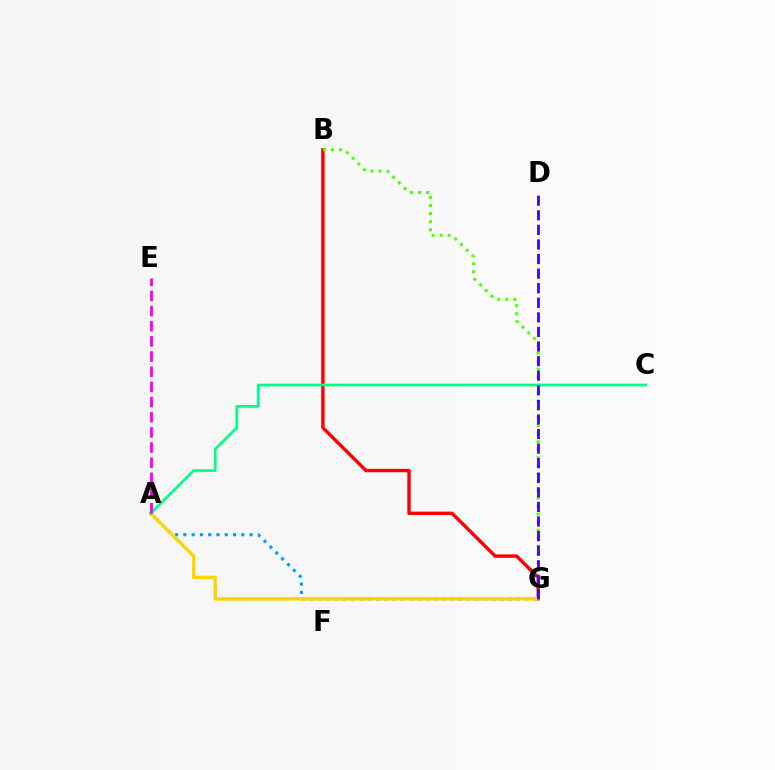{('A', 'G'): [{'color': '#009eff', 'line_style': 'dotted', 'thickness': 2.25}, {'color': '#ffd500', 'line_style': 'solid', 'thickness': 2.45}], ('B', 'G'): [{'color': '#ff0000', 'line_style': 'solid', 'thickness': 2.45}, {'color': '#4fff00', 'line_style': 'dotted', 'thickness': 2.19}], ('A', 'C'): [{'color': '#00ff86', 'line_style': 'solid', 'thickness': 1.95}], ('A', 'E'): [{'color': '#ff00ed', 'line_style': 'dashed', 'thickness': 2.06}], ('D', 'G'): [{'color': '#3700ff', 'line_style': 'dashed', 'thickness': 1.98}]}